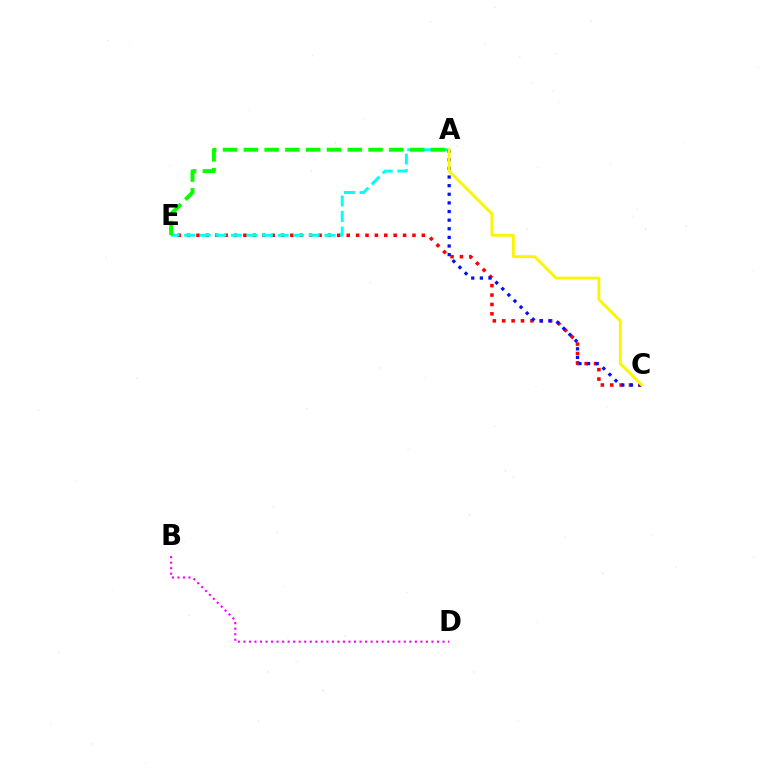{('C', 'E'): [{'color': '#ff0000', 'line_style': 'dotted', 'thickness': 2.55}], ('A', 'E'): [{'color': '#00fff6', 'line_style': 'dashed', 'thickness': 2.12}, {'color': '#08ff00', 'line_style': 'dashed', 'thickness': 2.82}], ('A', 'C'): [{'color': '#0010ff', 'line_style': 'dotted', 'thickness': 2.34}, {'color': '#fcf500', 'line_style': 'solid', 'thickness': 2.07}], ('B', 'D'): [{'color': '#ee00ff', 'line_style': 'dotted', 'thickness': 1.5}]}